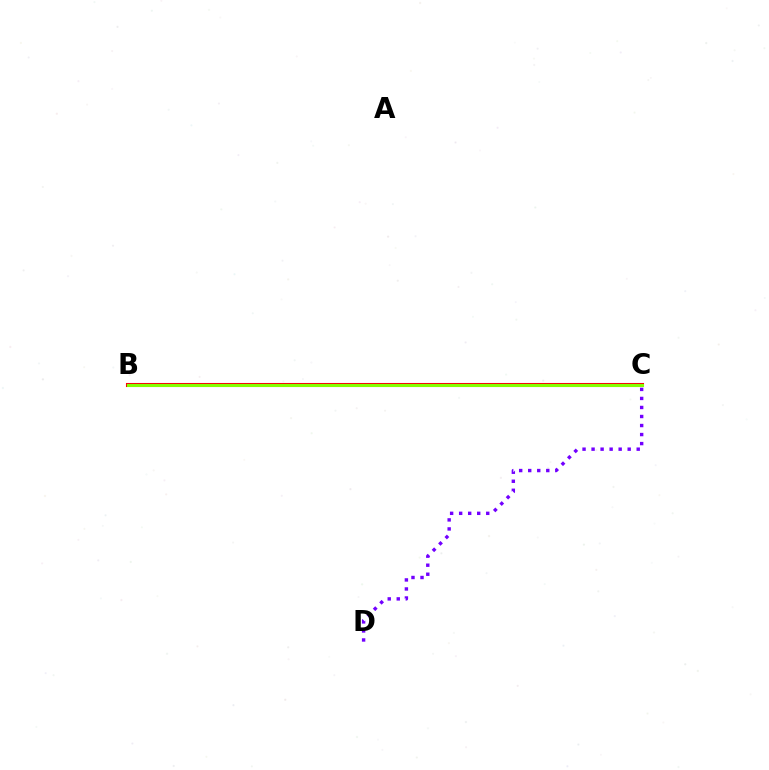{('B', 'C'): [{'color': '#ff0000', 'line_style': 'solid', 'thickness': 2.93}, {'color': '#00fff6', 'line_style': 'solid', 'thickness': 1.51}, {'color': '#84ff00', 'line_style': 'solid', 'thickness': 2.16}], ('C', 'D'): [{'color': '#7200ff', 'line_style': 'dotted', 'thickness': 2.45}]}